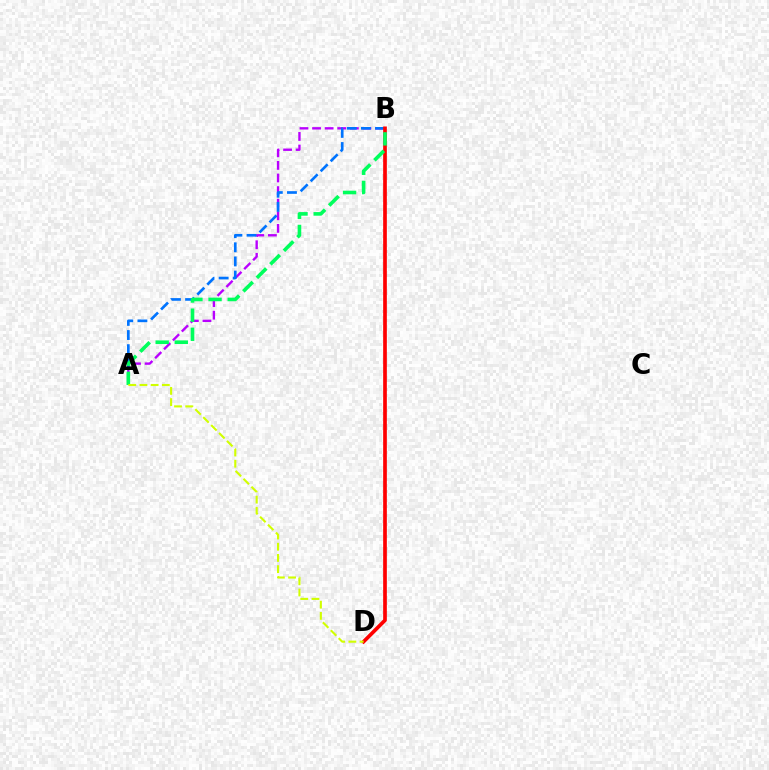{('A', 'B'): [{'color': '#b900ff', 'line_style': 'dashed', 'thickness': 1.71}, {'color': '#0074ff', 'line_style': 'dashed', 'thickness': 1.92}, {'color': '#00ff5c', 'line_style': 'dashed', 'thickness': 2.6}], ('B', 'D'): [{'color': '#ff0000', 'line_style': 'solid', 'thickness': 2.65}], ('A', 'D'): [{'color': '#d1ff00', 'line_style': 'dashed', 'thickness': 1.52}]}